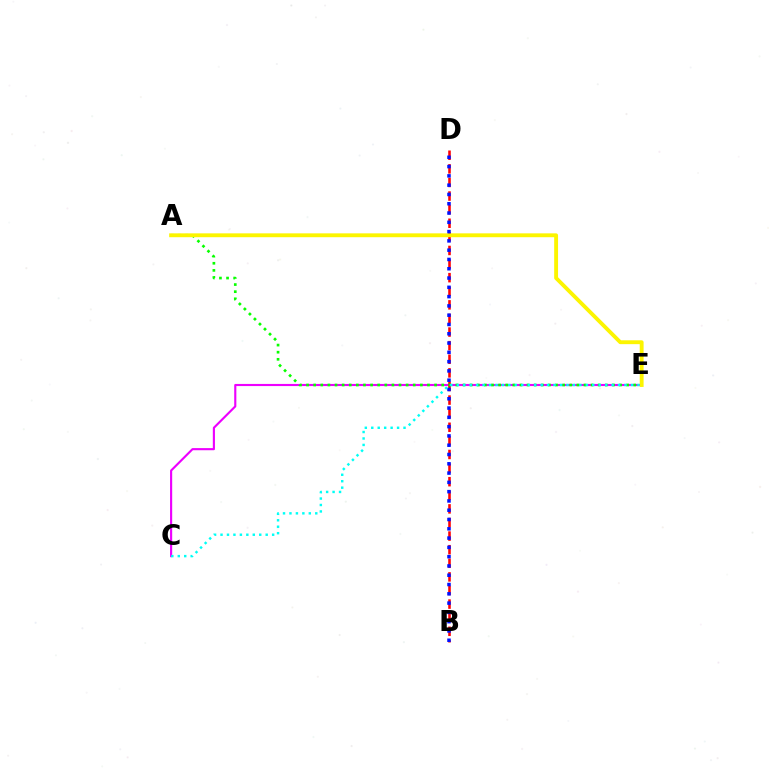{('C', 'E'): [{'color': '#ee00ff', 'line_style': 'solid', 'thickness': 1.54}, {'color': '#00fff6', 'line_style': 'dotted', 'thickness': 1.75}], ('B', 'D'): [{'color': '#ff0000', 'line_style': 'dashed', 'thickness': 1.85}, {'color': '#0010ff', 'line_style': 'dotted', 'thickness': 2.52}], ('A', 'E'): [{'color': '#08ff00', 'line_style': 'dotted', 'thickness': 1.93}, {'color': '#fcf500', 'line_style': 'solid', 'thickness': 2.78}]}